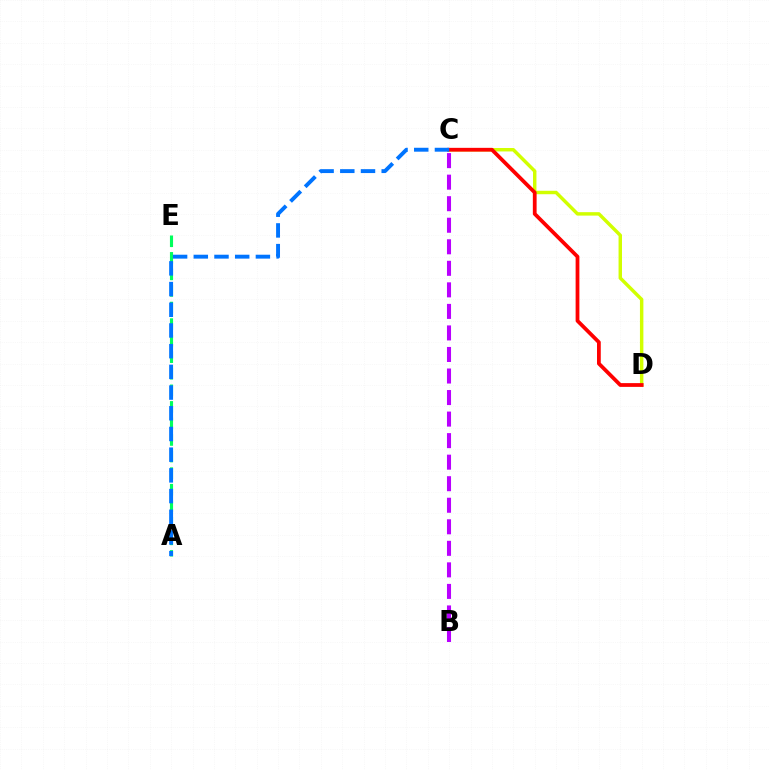{('A', 'E'): [{'color': '#00ff5c', 'line_style': 'dashed', 'thickness': 2.25}], ('B', 'C'): [{'color': '#b900ff', 'line_style': 'dashed', 'thickness': 2.93}], ('C', 'D'): [{'color': '#d1ff00', 'line_style': 'solid', 'thickness': 2.48}, {'color': '#ff0000', 'line_style': 'solid', 'thickness': 2.71}], ('A', 'C'): [{'color': '#0074ff', 'line_style': 'dashed', 'thickness': 2.81}]}